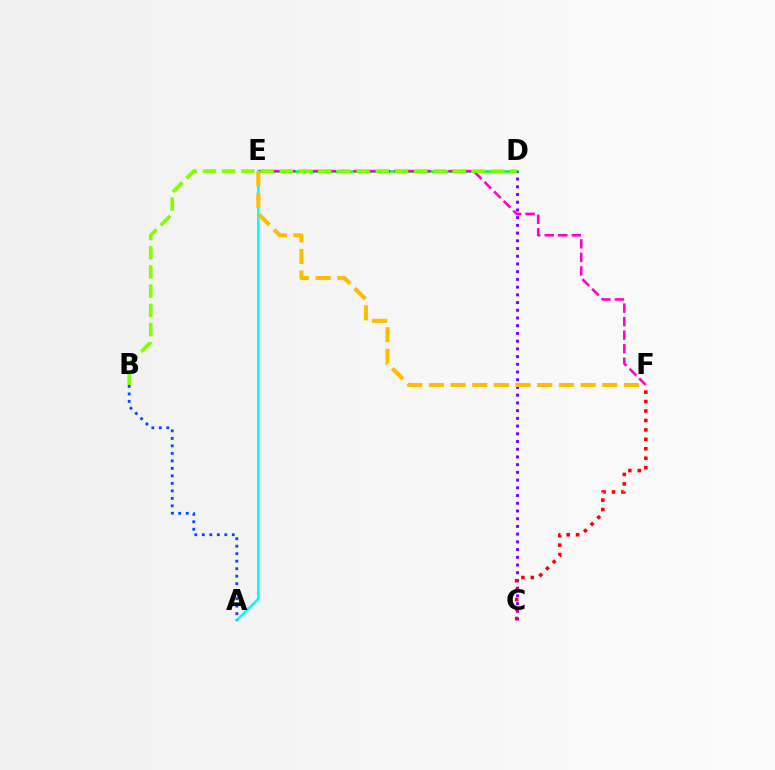{('D', 'E'): [{'color': '#00ff39', 'line_style': 'solid', 'thickness': 1.89}], ('A', 'E'): [{'color': '#00fff6', 'line_style': 'solid', 'thickness': 1.85}], ('E', 'F'): [{'color': '#ff00cf', 'line_style': 'dashed', 'thickness': 1.84}, {'color': '#ffbd00', 'line_style': 'dashed', 'thickness': 2.94}], ('A', 'B'): [{'color': '#004bff', 'line_style': 'dotted', 'thickness': 2.04}], ('C', 'D'): [{'color': '#7200ff', 'line_style': 'dotted', 'thickness': 2.1}], ('B', 'D'): [{'color': '#84ff00', 'line_style': 'dashed', 'thickness': 2.61}], ('C', 'F'): [{'color': '#ff0000', 'line_style': 'dotted', 'thickness': 2.56}]}